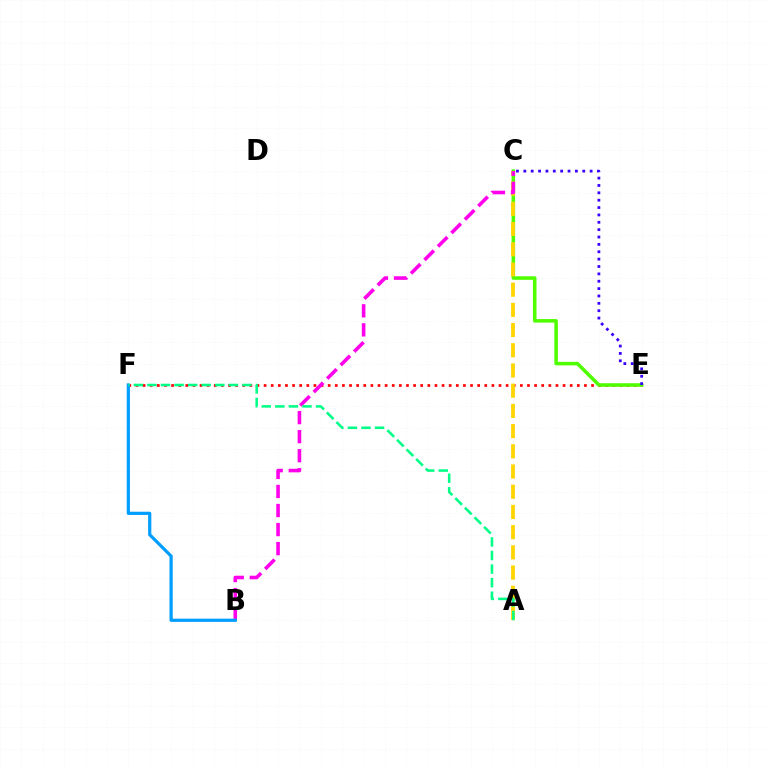{('E', 'F'): [{'color': '#ff0000', 'line_style': 'dotted', 'thickness': 1.93}], ('C', 'E'): [{'color': '#4fff00', 'line_style': 'solid', 'thickness': 2.56}, {'color': '#3700ff', 'line_style': 'dotted', 'thickness': 2.0}], ('A', 'C'): [{'color': '#ffd500', 'line_style': 'dashed', 'thickness': 2.74}], ('B', 'C'): [{'color': '#ff00ed', 'line_style': 'dashed', 'thickness': 2.59}], ('B', 'F'): [{'color': '#009eff', 'line_style': 'solid', 'thickness': 2.31}], ('A', 'F'): [{'color': '#00ff86', 'line_style': 'dashed', 'thickness': 1.84}]}